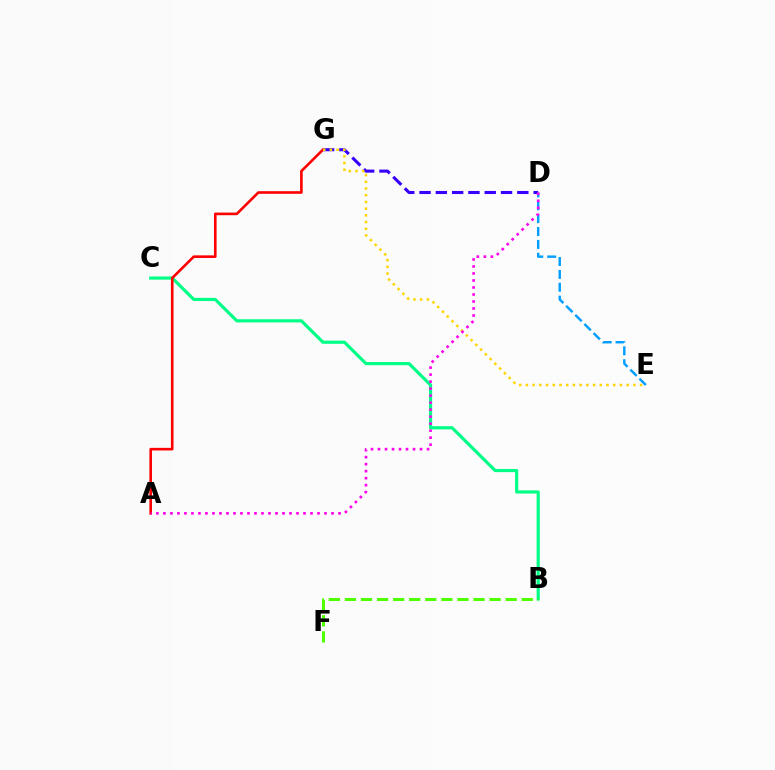{('B', 'C'): [{'color': '#00ff86', 'line_style': 'solid', 'thickness': 2.29}], ('D', 'G'): [{'color': '#3700ff', 'line_style': 'dashed', 'thickness': 2.21}], ('A', 'G'): [{'color': '#ff0000', 'line_style': 'solid', 'thickness': 1.89}], ('D', 'E'): [{'color': '#009eff', 'line_style': 'dashed', 'thickness': 1.75}], ('B', 'F'): [{'color': '#4fff00', 'line_style': 'dashed', 'thickness': 2.18}], ('E', 'G'): [{'color': '#ffd500', 'line_style': 'dotted', 'thickness': 1.82}], ('A', 'D'): [{'color': '#ff00ed', 'line_style': 'dotted', 'thickness': 1.9}]}